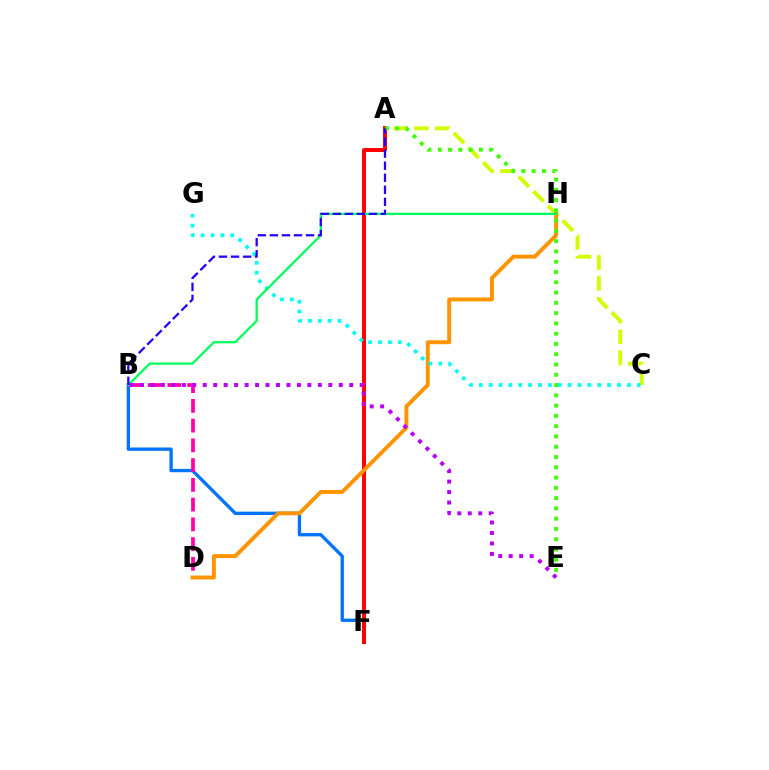{('B', 'F'): [{'color': '#0074ff', 'line_style': 'solid', 'thickness': 2.4}], ('A', 'C'): [{'color': '#d1ff00', 'line_style': 'dashed', 'thickness': 2.82}], ('B', 'D'): [{'color': '#ff00ac', 'line_style': 'dashed', 'thickness': 2.68}], ('A', 'F'): [{'color': '#ff0000', 'line_style': 'solid', 'thickness': 2.84}], ('D', 'H'): [{'color': '#ff9400', 'line_style': 'solid', 'thickness': 2.82}], ('C', 'G'): [{'color': '#00fff6', 'line_style': 'dotted', 'thickness': 2.68}], ('A', 'E'): [{'color': '#3dff00', 'line_style': 'dotted', 'thickness': 2.79}], ('B', 'H'): [{'color': '#00ff5c', 'line_style': 'solid', 'thickness': 1.64}], ('A', 'B'): [{'color': '#2500ff', 'line_style': 'dashed', 'thickness': 1.64}], ('B', 'E'): [{'color': '#b900ff', 'line_style': 'dotted', 'thickness': 2.84}]}